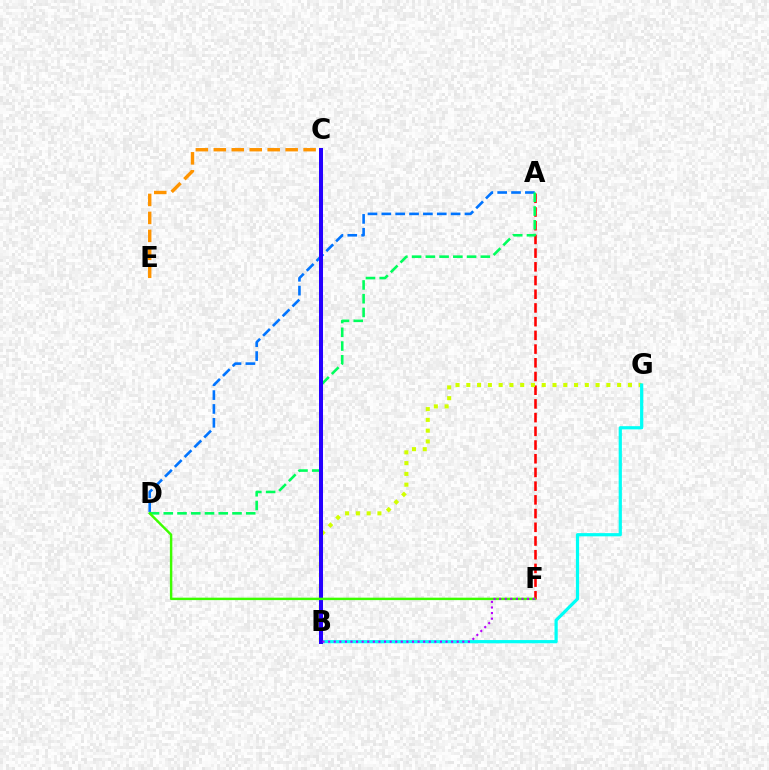{('A', 'F'): [{'color': '#ff0000', 'line_style': 'dashed', 'thickness': 1.86}], ('C', 'E'): [{'color': '#ff9400', 'line_style': 'dashed', 'thickness': 2.44}], ('A', 'D'): [{'color': '#0074ff', 'line_style': 'dashed', 'thickness': 1.88}, {'color': '#00ff5c', 'line_style': 'dashed', 'thickness': 1.87}], ('B', 'C'): [{'color': '#ff00ac', 'line_style': 'solid', 'thickness': 2.16}, {'color': '#2500ff', 'line_style': 'solid', 'thickness': 2.88}], ('B', 'G'): [{'color': '#d1ff00', 'line_style': 'dotted', 'thickness': 2.93}, {'color': '#00fff6', 'line_style': 'solid', 'thickness': 2.31}], ('D', 'F'): [{'color': '#3dff00', 'line_style': 'solid', 'thickness': 1.75}], ('B', 'F'): [{'color': '#b900ff', 'line_style': 'dotted', 'thickness': 1.52}]}